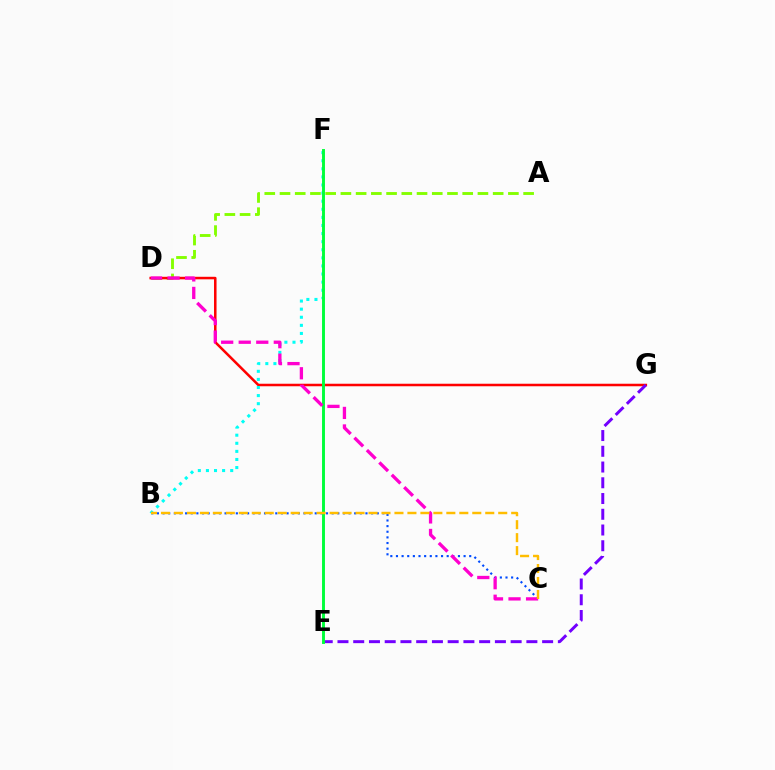{('B', 'C'): [{'color': '#004bff', 'line_style': 'dotted', 'thickness': 1.53}, {'color': '#ffbd00', 'line_style': 'dashed', 'thickness': 1.76}], ('A', 'D'): [{'color': '#84ff00', 'line_style': 'dashed', 'thickness': 2.07}], ('D', 'G'): [{'color': '#ff0000', 'line_style': 'solid', 'thickness': 1.82}], ('B', 'F'): [{'color': '#00fff6', 'line_style': 'dotted', 'thickness': 2.2}], ('E', 'G'): [{'color': '#7200ff', 'line_style': 'dashed', 'thickness': 2.14}], ('E', 'F'): [{'color': '#00ff39', 'line_style': 'solid', 'thickness': 2.1}], ('C', 'D'): [{'color': '#ff00cf', 'line_style': 'dashed', 'thickness': 2.38}]}